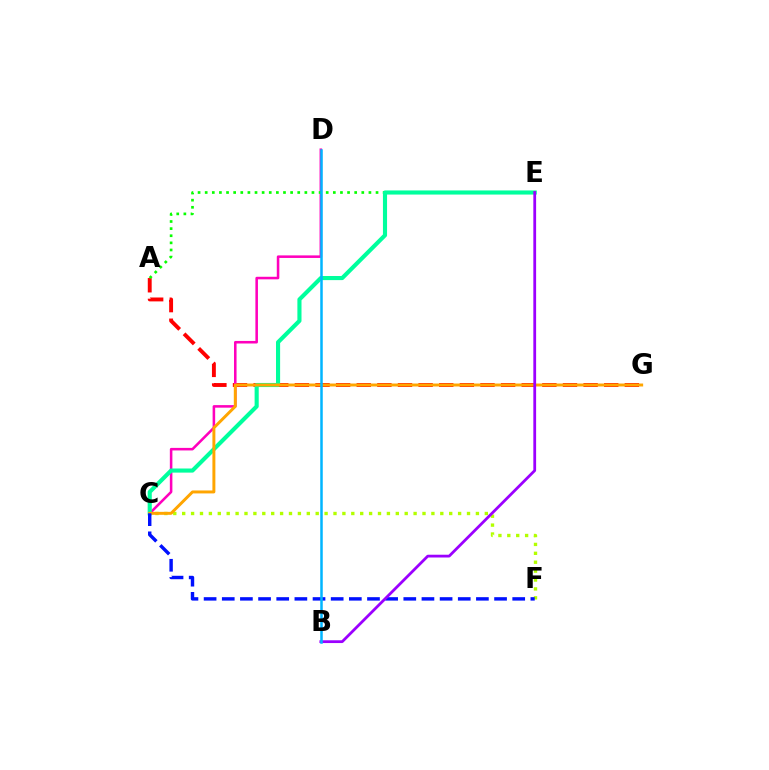{('C', 'F'): [{'color': '#b3ff00', 'line_style': 'dotted', 'thickness': 2.42}, {'color': '#0010ff', 'line_style': 'dashed', 'thickness': 2.47}], ('A', 'G'): [{'color': '#ff0000', 'line_style': 'dashed', 'thickness': 2.8}], ('C', 'D'): [{'color': '#ff00bd', 'line_style': 'solid', 'thickness': 1.84}], ('A', 'E'): [{'color': '#08ff00', 'line_style': 'dotted', 'thickness': 1.93}], ('C', 'E'): [{'color': '#00ff9d', 'line_style': 'solid', 'thickness': 2.96}], ('C', 'G'): [{'color': '#ffa500', 'line_style': 'solid', 'thickness': 2.13}], ('B', 'E'): [{'color': '#9b00ff', 'line_style': 'solid', 'thickness': 2.0}], ('B', 'D'): [{'color': '#00b5ff', 'line_style': 'solid', 'thickness': 1.8}]}